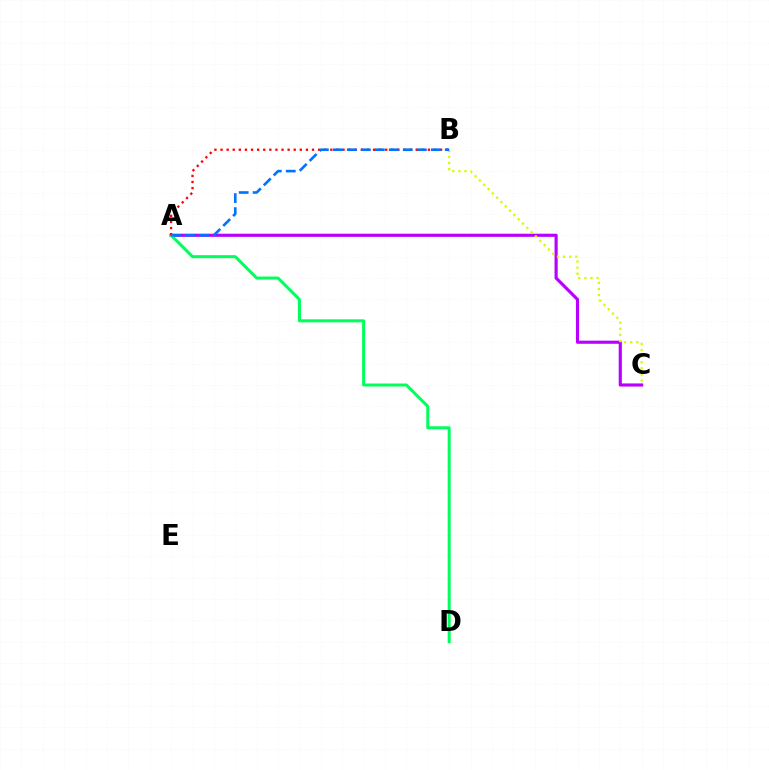{('A', 'C'): [{'color': '#b900ff', 'line_style': 'solid', 'thickness': 2.26}], ('B', 'C'): [{'color': '#d1ff00', 'line_style': 'dotted', 'thickness': 1.66}], ('A', 'D'): [{'color': '#00ff5c', 'line_style': 'solid', 'thickness': 2.17}], ('A', 'B'): [{'color': '#ff0000', 'line_style': 'dotted', 'thickness': 1.66}, {'color': '#0074ff', 'line_style': 'dashed', 'thickness': 1.9}]}